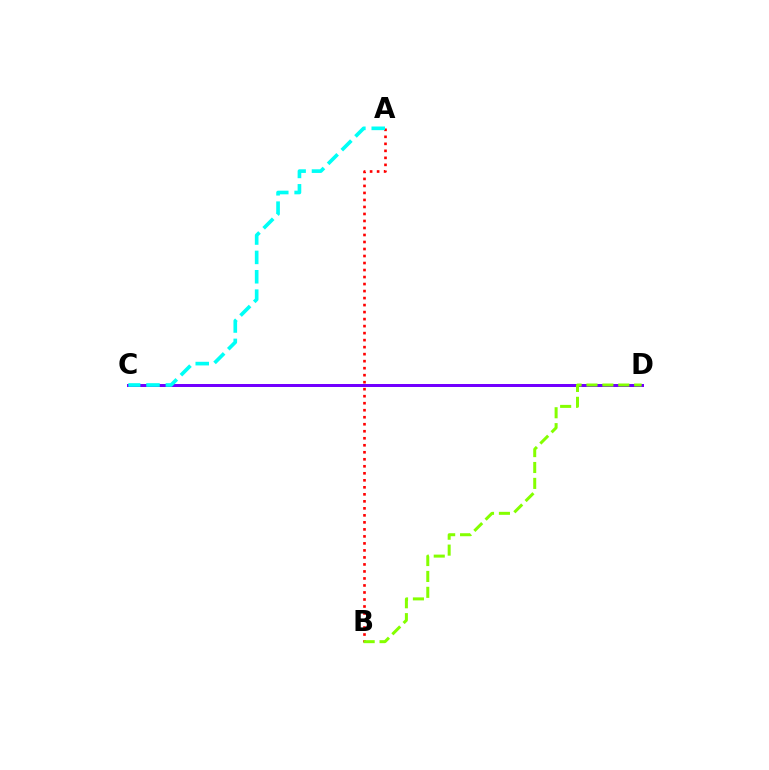{('C', 'D'): [{'color': '#7200ff', 'line_style': 'solid', 'thickness': 2.16}], ('A', 'B'): [{'color': '#ff0000', 'line_style': 'dotted', 'thickness': 1.9}], ('B', 'D'): [{'color': '#84ff00', 'line_style': 'dashed', 'thickness': 2.16}], ('A', 'C'): [{'color': '#00fff6', 'line_style': 'dashed', 'thickness': 2.63}]}